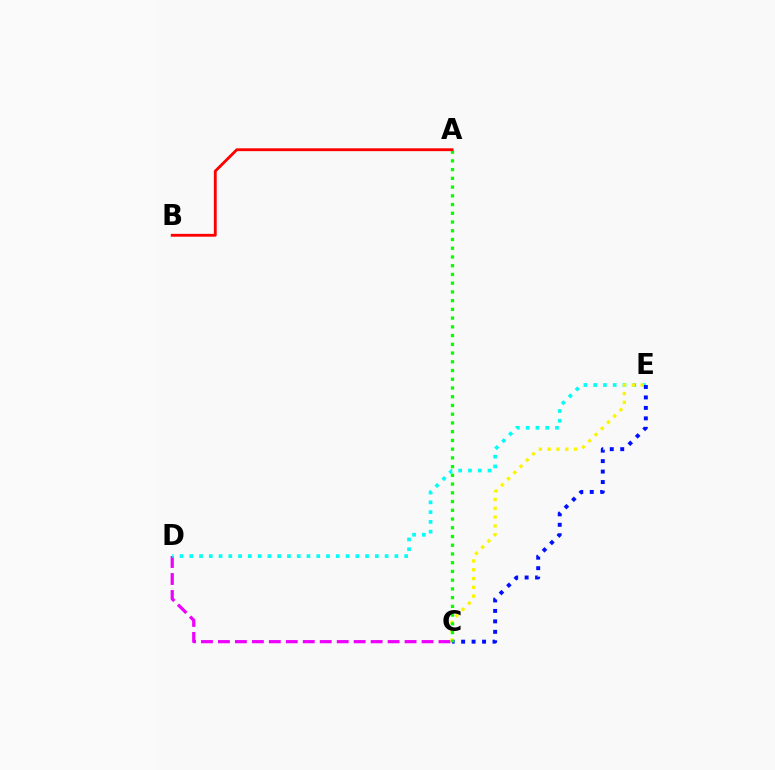{('C', 'D'): [{'color': '#ee00ff', 'line_style': 'dashed', 'thickness': 2.3}], ('D', 'E'): [{'color': '#00fff6', 'line_style': 'dotted', 'thickness': 2.65}], ('C', 'E'): [{'color': '#0010ff', 'line_style': 'dotted', 'thickness': 2.84}, {'color': '#fcf500', 'line_style': 'dotted', 'thickness': 2.39}], ('A', 'C'): [{'color': '#08ff00', 'line_style': 'dotted', 'thickness': 2.37}], ('A', 'B'): [{'color': '#ff0000', 'line_style': 'solid', 'thickness': 2.04}]}